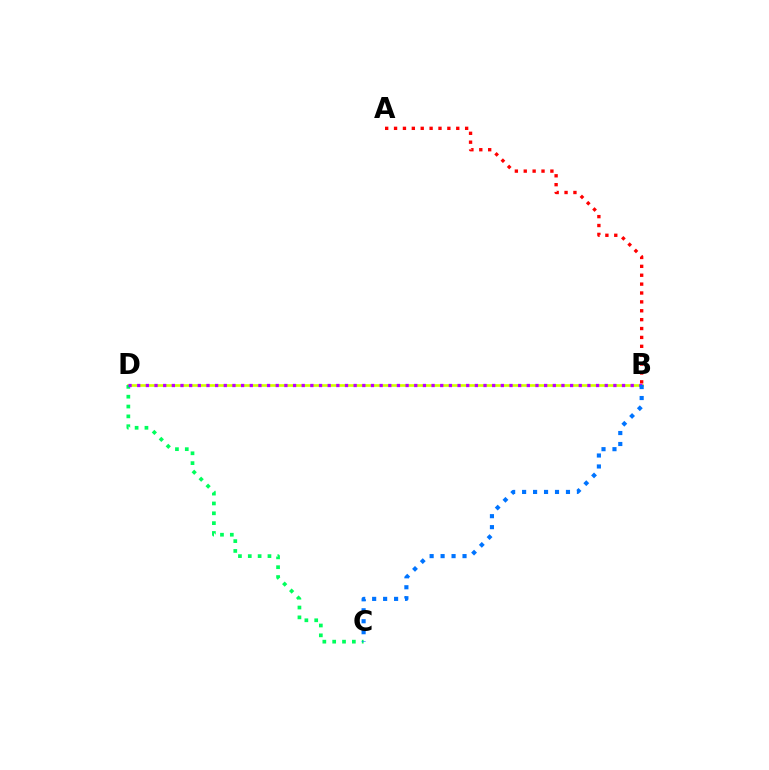{('B', 'D'): [{'color': '#d1ff00', 'line_style': 'solid', 'thickness': 1.92}, {'color': '#b900ff', 'line_style': 'dotted', 'thickness': 2.35}], ('A', 'B'): [{'color': '#ff0000', 'line_style': 'dotted', 'thickness': 2.41}], ('C', 'D'): [{'color': '#00ff5c', 'line_style': 'dotted', 'thickness': 2.67}], ('B', 'C'): [{'color': '#0074ff', 'line_style': 'dotted', 'thickness': 2.98}]}